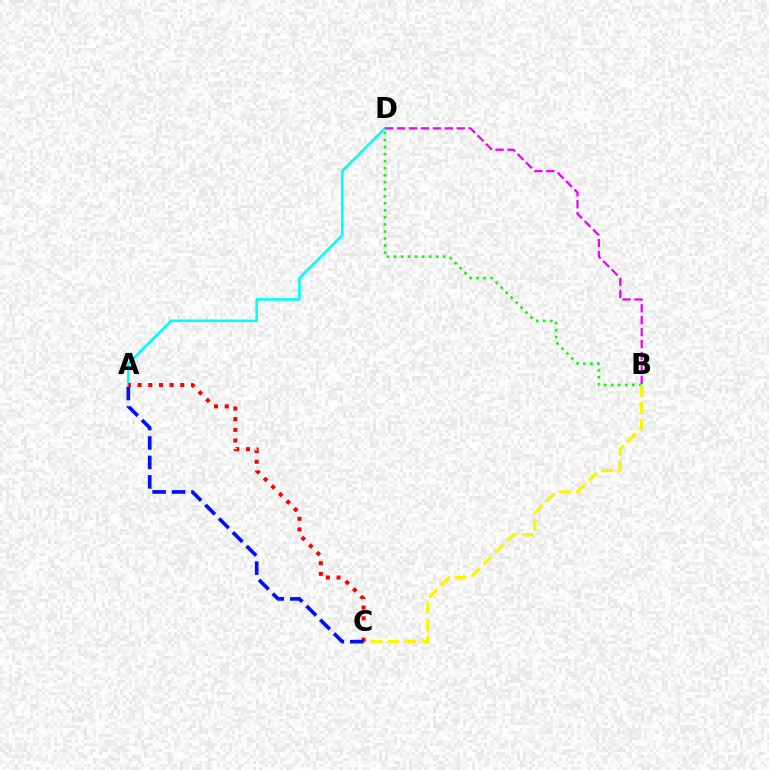{('B', 'D'): [{'color': '#08ff00', 'line_style': 'dotted', 'thickness': 1.91}, {'color': '#ee00ff', 'line_style': 'dashed', 'thickness': 1.62}], ('B', 'C'): [{'color': '#fcf500', 'line_style': 'dashed', 'thickness': 2.3}], ('A', 'D'): [{'color': '#00fff6', 'line_style': 'solid', 'thickness': 1.85}], ('A', 'C'): [{'color': '#ff0000', 'line_style': 'dotted', 'thickness': 2.9}, {'color': '#0010ff', 'line_style': 'dashed', 'thickness': 2.64}]}